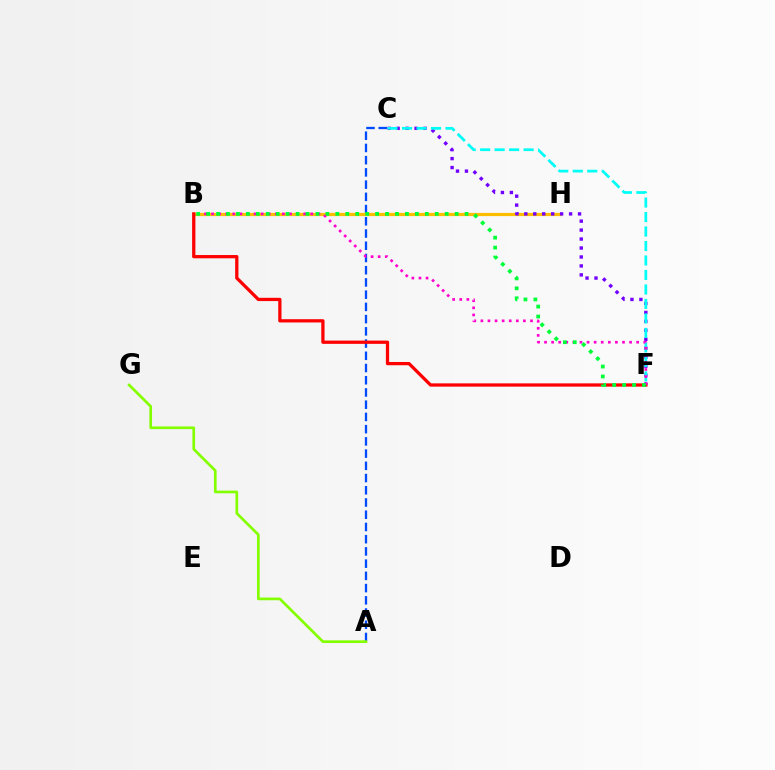{('A', 'C'): [{'color': '#004bff', 'line_style': 'dashed', 'thickness': 1.66}], ('B', 'H'): [{'color': '#ffbd00', 'line_style': 'solid', 'thickness': 2.33}], ('C', 'F'): [{'color': '#7200ff', 'line_style': 'dotted', 'thickness': 2.43}, {'color': '#00fff6', 'line_style': 'dashed', 'thickness': 1.97}], ('A', 'G'): [{'color': '#84ff00', 'line_style': 'solid', 'thickness': 1.94}], ('B', 'F'): [{'color': '#ff0000', 'line_style': 'solid', 'thickness': 2.35}, {'color': '#ff00cf', 'line_style': 'dotted', 'thickness': 1.93}, {'color': '#00ff39', 'line_style': 'dotted', 'thickness': 2.7}]}